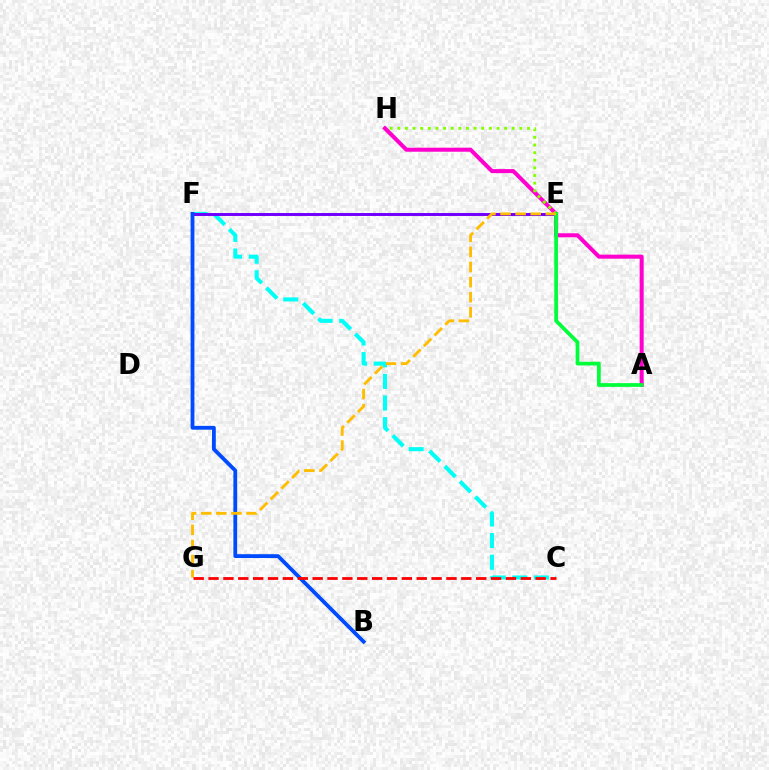{('C', 'F'): [{'color': '#00fff6', 'line_style': 'dashed', 'thickness': 2.93}], ('A', 'H'): [{'color': '#ff00cf', 'line_style': 'solid', 'thickness': 2.9}], ('E', 'H'): [{'color': '#84ff00', 'line_style': 'dotted', 'thickness': 2.07}], ('E', 'F'): [{'color': '#7200ff', 'line_style': 'solid', 'thickness': 2.13}], ('B', 'F'): [{'color': '#004bff', 'line_style': 'solid', 'thickness': 2.75}], ('A', 'E'): [{'color': '#00ff39', 'line_style': 'solid', 'thickness': 2.69}], ('E', 'G'): [{'color': '#ffbd00', 'line_style': 'dashed', 'thickness': 2.05}], ('C', 'G'): [{'color': '#ff0000', 'line_style': 'dashed', 'thickness': 2.02}]}